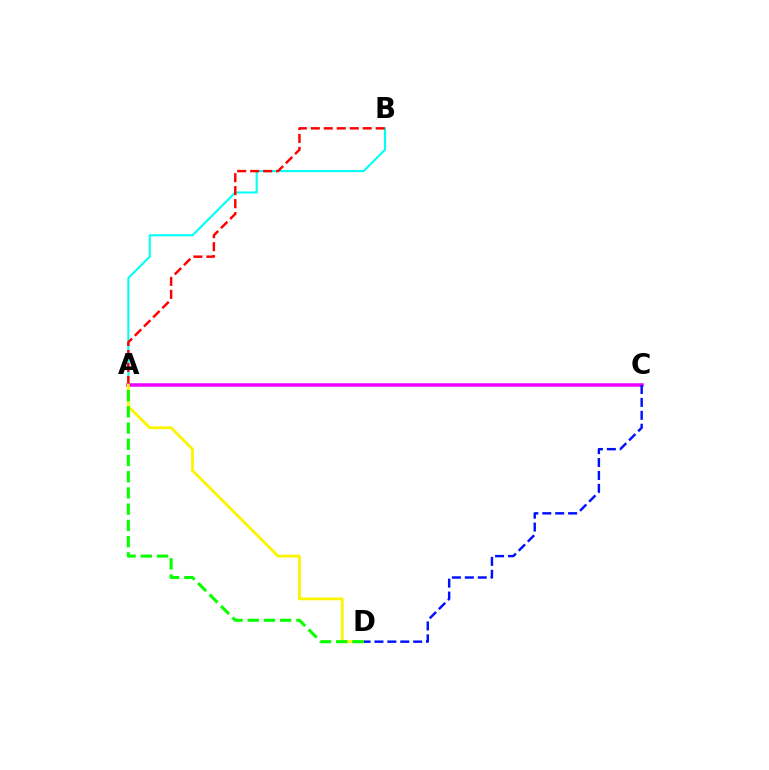{('A', 'B'): [{'color': '#00fff6', 'line_style': 'solid', 'thickness': 1.51}, {'color': '#ff0000', 'line_style': 'dashed', 'thickness': 1.76}], ('A', 'C'): [{'color': '#ee00ff', 'line_style': 'solid', 'thickness': 2.54}], ('A', 'D'): [{'color': '#fcf500', 'line_style': 'solid', 'thickness': 2.01}, {'color': '#08ff00', 'line_style': 'dashed', 'thickness': 2.2}], ('C', 'D'): [{'color': '#0010ff', 'line_style': 'dashed', 'thickness': 1.75}]}